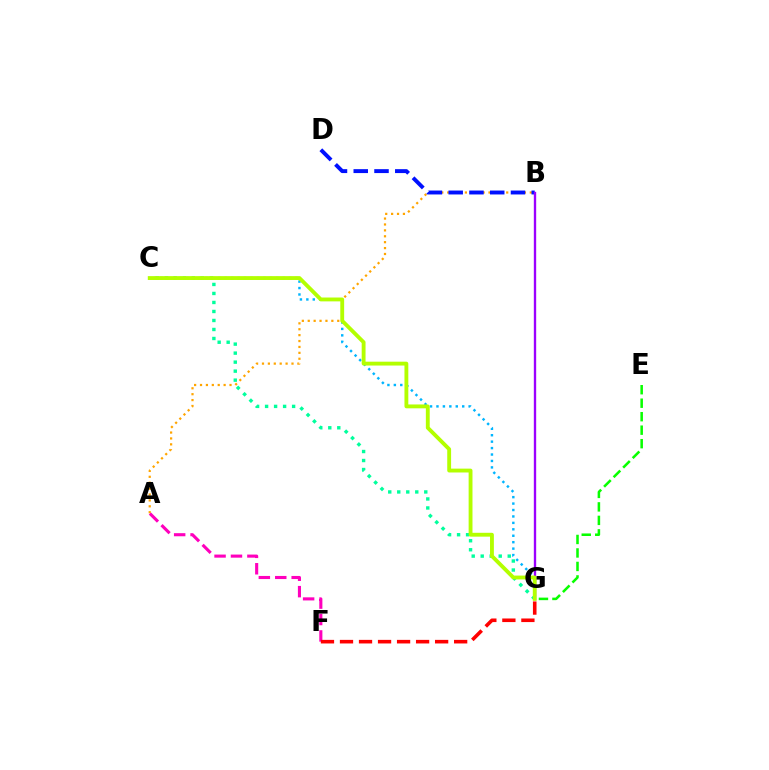{('C', 'G'): [{'color': '#00b5ff', 'line_style': 'dotted', 'thickness': 1.75}, {'color': '#00ff9d', 'line_style': 'dotted', 'thickness': 2.45}, {'color': '#b3ff00', 'line_style': 'solid', 'thickness': 2.78}], ('A', 'B'): [{'color': '#ffa500', 'line_style': 'dotted', 'thickness': 1.6}], ('B', 'D'): [{'color': '#0010ff', 'line_style': 'dashed', 'thickness': 2.82}], ('A', 'F'): [{'color': '#ff00bd', 'line_style': 'dashed', 'thickness': 2.23}], ('E', 'G'): [{'color': '#08ff00', 'line_style': 'dashed', 'thickness': 1.83}], ('F', 'G'): [{'color': '#ff0000', 'line_style': 'dashed', 'thickness': 2.58}], ('B', 'G'): [{'color': '#9b00ff', 'line_style': 'solid', 'thickness': 1.69}]}